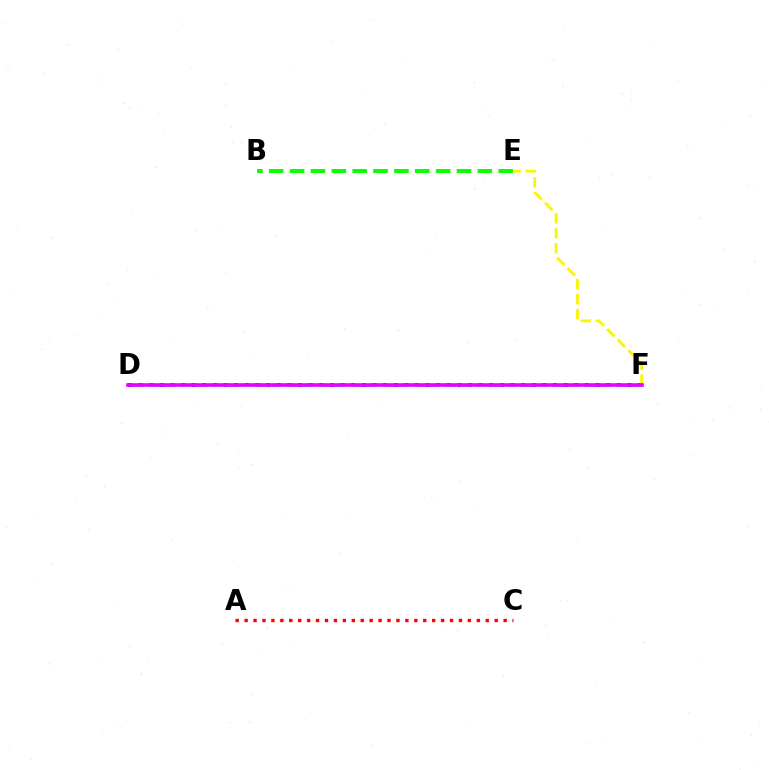{('D', 'F'): [{'color': '#0010ff', 'line_style': 'dotted', 'thickness': 2.89}, {'color': '#00fff6', 'line_style': 'dashed', 'thickness': 2.12}, {'color': '#ee00ff', 'line_style': 'solid', 'thickness': 2.62}], ('B', 'E'): [{'color': '#08ff00', 'line_style': 'dashed', 'thickness': 2.83}], ('E', 'F'): [{'color': '#fcf500', 'line_style': 'dashed', 'thickness': 2.03}], ('A', 'C'): [{'color': '#ff0000', 'line_style': 'dotted', 'thickness': 2.43}]}